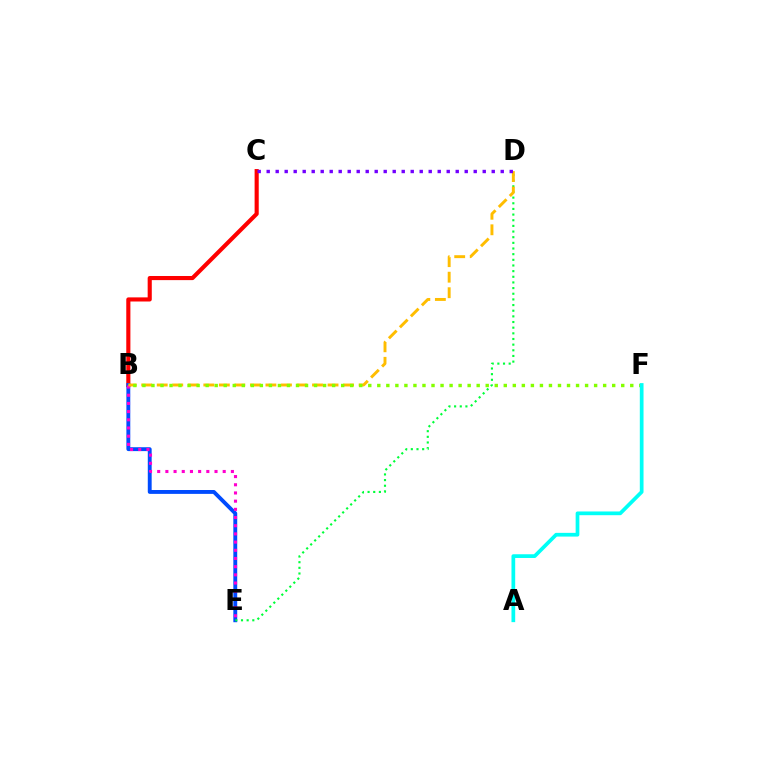{('B', 'C'): [{'color': '#ff0000', 'line_style': 'solid', 'thickness': 2.97}], ('B', 'E'): [{'color': '#004bff', 'line_style': 'solid', 'thickness': 2.79}, {'color': '#ff00cf', 'line_style': 'dotted', 'thickness': 2.22}], ('D', 'E'): [{'color': '#00ff39', 'line_style': 'dotted', 'thickness': 1.54}], ('B', 'D'): [{'color': '#ffbd00', 'line_style': 'dashed', 'thickness': 2.11}], ('C', 'D'): [{'color': '#7200ff', 'line_style': 'dotted', 'thickness': 2.45}], ('B', 'F'): [{'color': '#84ff00', 'line_style': 'dotted', 'thickness': 2.45}], ('A', 'F'): [{'color': '#00fff6', 'line_style': 'solid', 'thickness': 2.68}]}